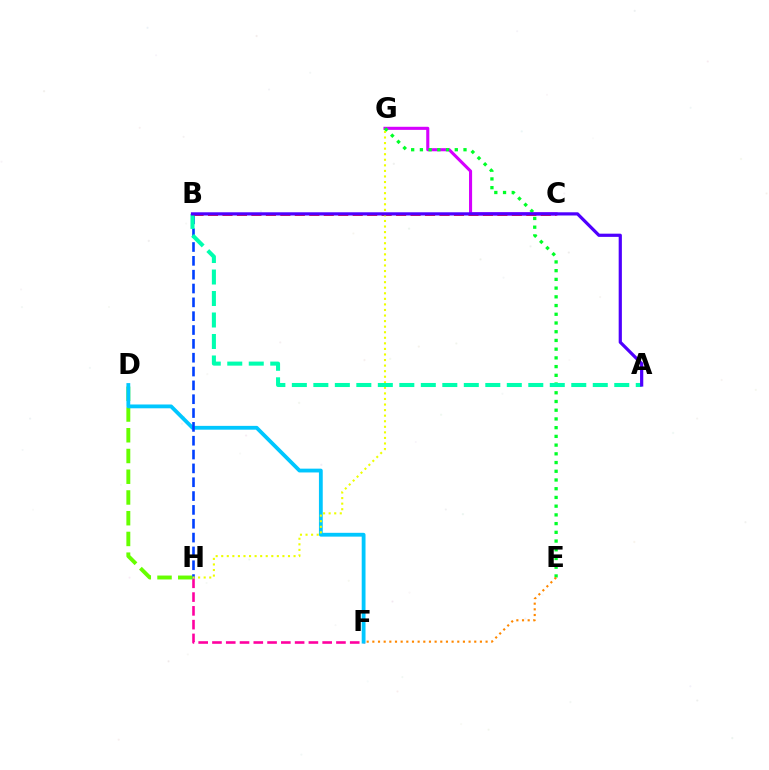{('C', 'G'): [{'color': '#d600ff', 'line_style': 'solid', 'thickness': 2.22}], ('E', 'G'): [{'color': '#00ff27', 'line_style': 'dotted', 'thickness': 2.37}], ('F', 'H'): [{'color': '#ff00a0', 'line_style': 'dashed', 'thickness': 1.87}], ('D', 'H'): [{'color': '#66ff00', 'line_style': 'dashed', 'thickness': 2.82}], ('D', 'F'): [{'color': '#00c7ff', 'line_style': 'solid', 'thickness': 2.74}], ('E', 'F'): [{'color': '#ff8800', 'line_style': 'dotted', 'thickness': 1.54}], ('B', 'H'): [{'color': '#003fff', 'line_style': 'dashed', 'thickness': 1.88}], ('B', 'C'): [{'color': '#ff0000', 'line_style': 'dashed', 'thickness': 1.97}], ('G', 'H'): [{'color': '#eeff00', 'line_style': 'dotted', 'thickness': 1.51}], ('A', 'B'): [{'color': '#00ffaf', 'line_style': 'dashed', 'thickness': 2.92}, {'color': '#4f00ff', 'line_style': 'solid', 'thickness': 2.31}]}